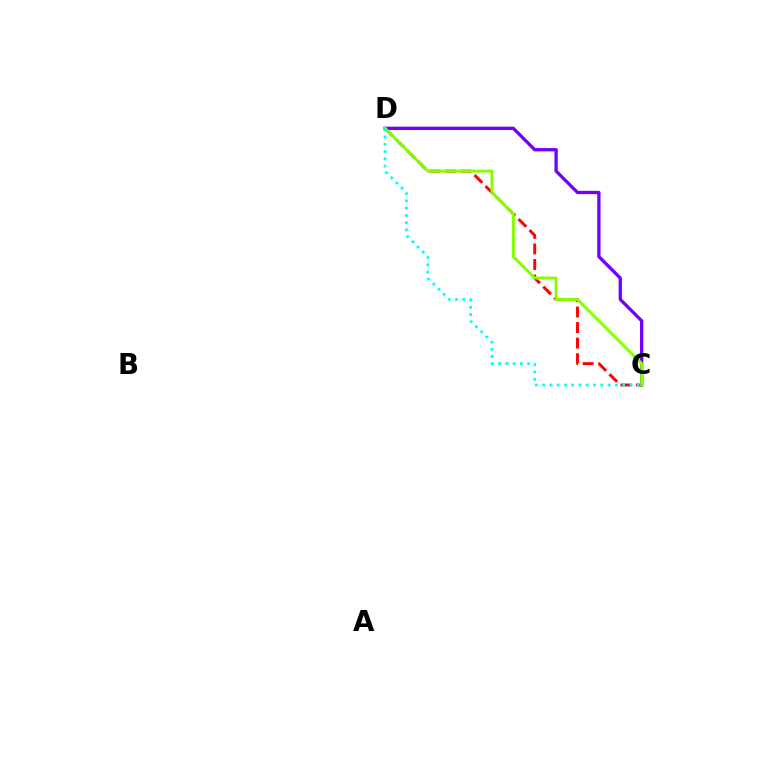{('C', 'D'): [{'color': '#ff0000', 'line_style': 'dashed', 'thickness': 2.11}, {'color': '#7200ff', 'line_style': 'solid', 'thickness': 2.37}, {'color': '#84ff00', 'line_style': 'solid', 'thickness': 2.13}, {'color': '#00fff6', 'line_style': 'dotted', 'thickness': 1.98}]}